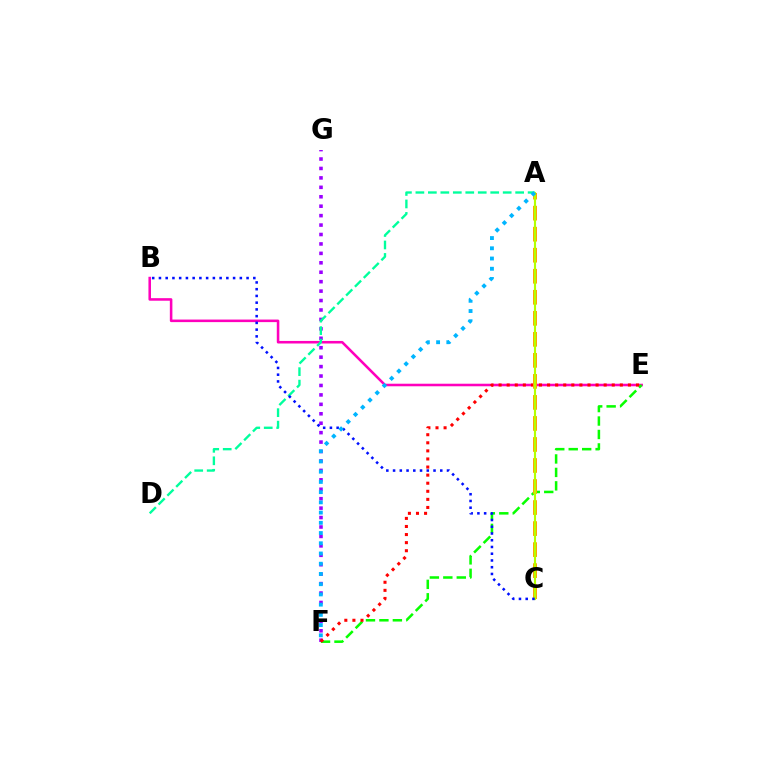{('B', 'E'): [{'color': '#ff00bd', 'line_style': 'solid', 'thickness': 1.84}], ('F', 'G'): [{'color': '#9b00ff', 'line_style': 'dotted', 'thickness': 2.56}], ('E', 'F'): [{'color': '#08ff00', 'line_style': 'dashed', 'thickness': 1.83}, {'color': '#ff0000', 'line_style': 'dotted', 'thickness': 2.2}], ('A', 'D'): [{'color': '#00ff9d', 'line_style': 'dashed', 'thickness': 1.69}], ('A', 'C'): [{'color': '#ffa500', 'line_style': 'dashed', 'thickness': 2.86}, {'color': '#b3ff00', 'line_style': 'solid', 'thickness': 1.53}], ('B', 'C'): [{'color': '#0010ff', 'line_style': 'dotted', 'thickness': 1.83}], ('A', 'F'): [{'color': '#00b5ff', 'line_style': 'dotted', 'thickness': 2.78}]}